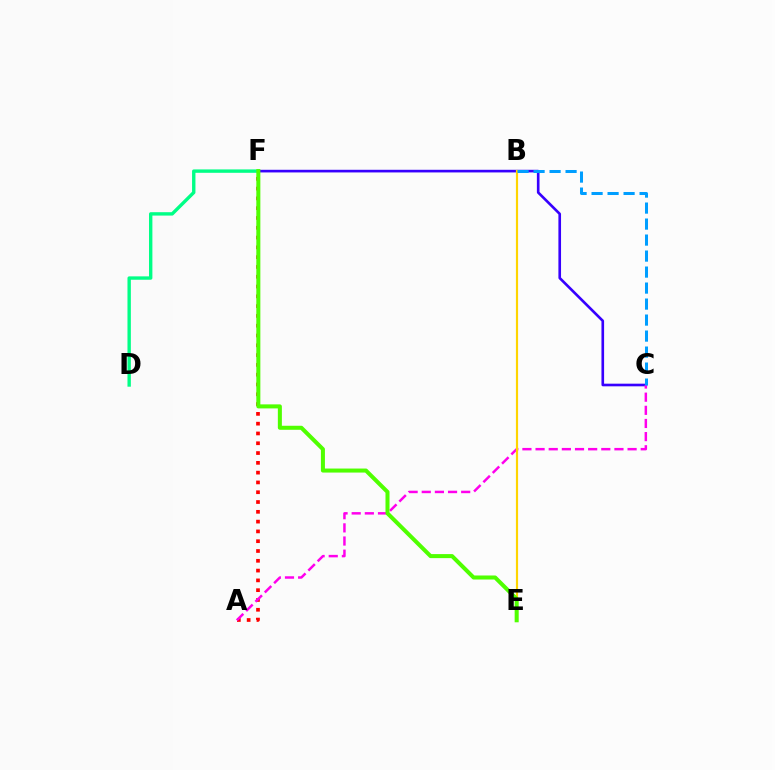{('A', 'F'): [{'color': '#ff0000', 'line_style': 'dotted', 'thickness': 2.66}], ('C', 'F'): [{'color': '#3700ff', 'line_style': 'solid', 'thickness': 1.9}], ('D', 'F'): [{'color': '#00ff86', 'line_style': 'solid', 'thickness': 2.44}], ('A', 'C'): [{'color': '#ff00ed', 'line_style': 'dashed', 'thickness': 1.79}], ('B', 'E'): [{'color': '#ffd500', 'line_style': 'solid', 'thickness': 1.56}], ('E', 'F'): [{'color': '#4fff00', 'line_style': 'solid', 'thickness': 2.9}], ('B', 'C'): [{'color': '#009eff', 'line_style': 'dashed', 'thickness': 2.17}]}